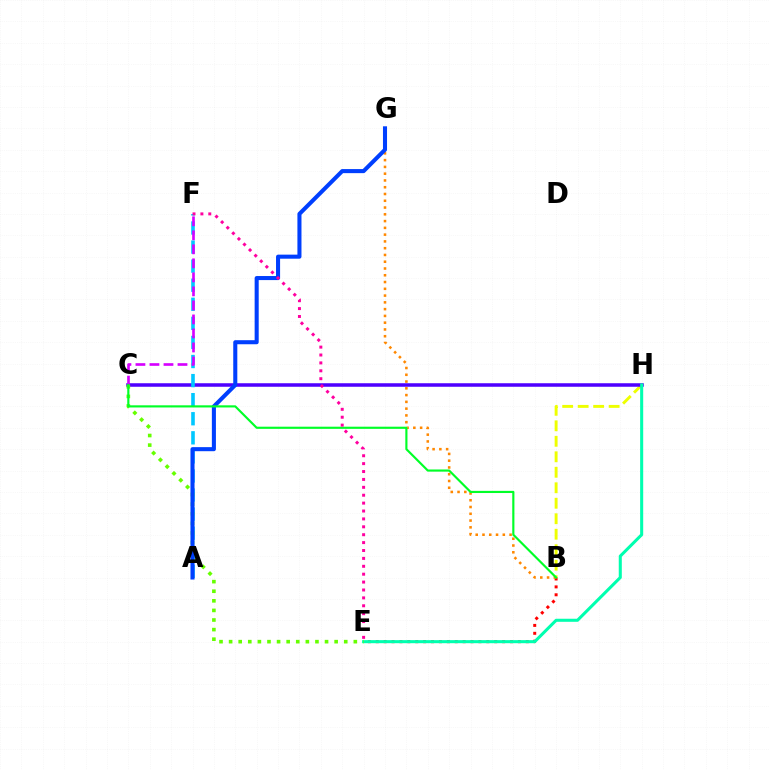{('B', 'E'): [{'color': '#ff0000', 'line_style': 'dotted', 'thickness': 2.15}], ('B', 'H'): [{'color': '#eeff00', 'line_style': 'dashed', 'thickness': 2.1}], ('C', 'H'): [{'color': '#4f00ff', 'line_style': 'solid', 'thickness': 2.54}], ('E', 'H'): [{'color': '#00ffaf', 'line_style': 'solid', 'thickness': 2.2}], ('A', 'F'): [{'color': '#00c7ff', 'line_style': 'dashed', 'thickness': 2.59}], ('C', 'F'): [{'color': '#d600ff', 'line_style': 'dashed', 'thickness': 1.9}], ('C', 'E'): [{'color': '#66ff00', 'line_style': 'dotted', 'thickness': 2.61}], ('B', 'G'): [{'color': '#ff8800', 'line_style': 'dotted', 'thickness': 1.84}], ('A', 'G'): [{'color': '#003fff', 'line_style': 'solid', 'thickness': 2.93}], ('B', 'C'): [{'color': '#00ff27', 'line_style': 'solid', 'thickness': 1.55}], ('E', 'F'): [{'color': '#ff00a0', 'line_style': 'dotted', 'thickness': 2.15}]}